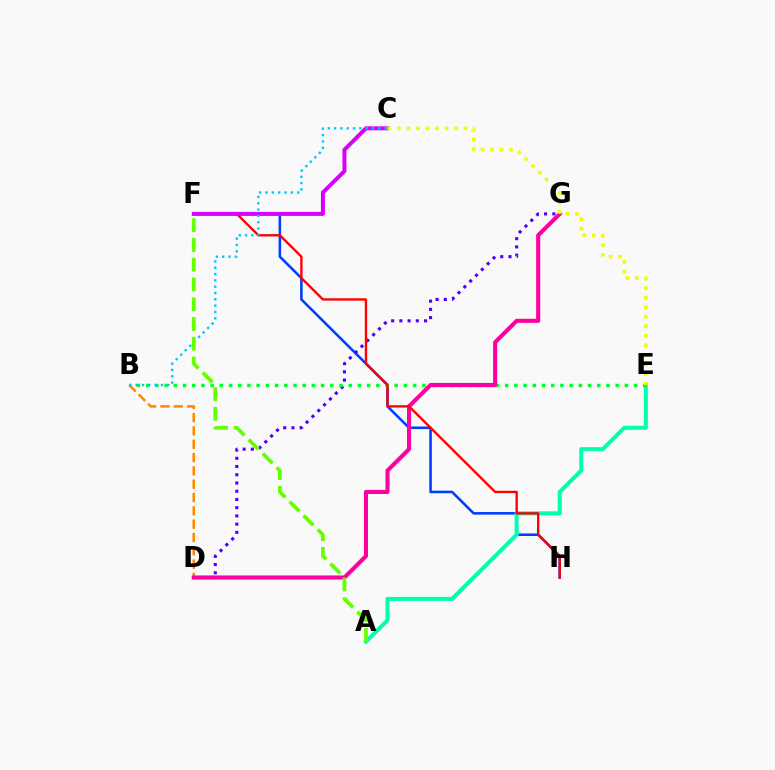{('F', 'H'): [{'color': '#003fff', 'line_style': 'solid', 'thickness': 1.85}, {'color': '#ff0000', 'line_style': 'solid', 'thickness': 1.7}], ('A', 'E'): [{'color': '#00ffaf', 'line_style': 'solid', 'thickness': 2.91}], ('D', 'G'): [{'color': '#4f00ff', 'line_style': 'dotted', 'thickness': 2.24}, {'color': '#ff00a0', 'line_style': 'solid', 'thickness': 2.95}], ('B', 'E'): [{'color': '#00ff27', 'line_style': 'dotted', 'thickness': 2.5}], ('B', 'D'): [{'color': '#ff8800', 'line_style': 'dashed', 'thickness': 1.81}], ('C', 'F'): [{'color': '#d600ff', 'line_style': 'solid', 'thickness': 2.87}], ('B', 'C'): [{'color': '#00c7ff', 'line_style': 'dotted', 'thickness': 1.72}], ('A', 'F'): [{'color': '#66ff00', 'line_style': 'dashed', 'thickness': 2.68}], ('C', 'E'): [{'color': '#eeff00', 'line_style': 'dotted', 'thickness': 2.59}]}